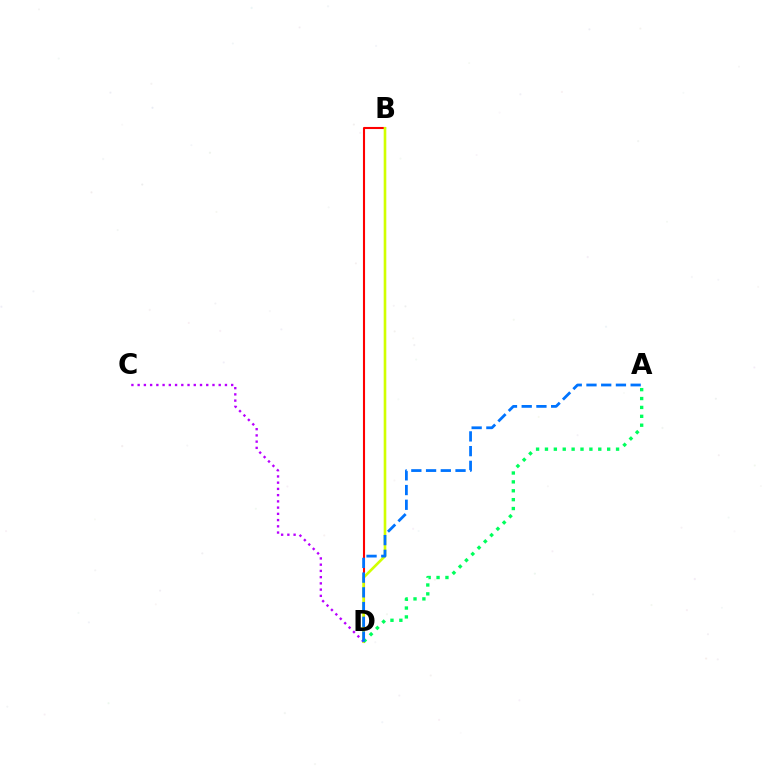{('B', 'D'): [{'color': '#ff0000', 'line_style': 'solid', 'thickness': 1.51}, {'color': '#d1ff00', 'line_style': 'solid', 'thickness': 1.89}], ('C', 'D'): [{'color': '#b900ff', 'line_style': 'dotted', 'thickness': 1.69}], ('A', 'D'): [{'color': '#00ff5c', 'line_style': 'dotted', 'thickness': 2.41}, {'color': '#0074ff', 'line_style': 'dashed', 'thickness': 2.0}]}